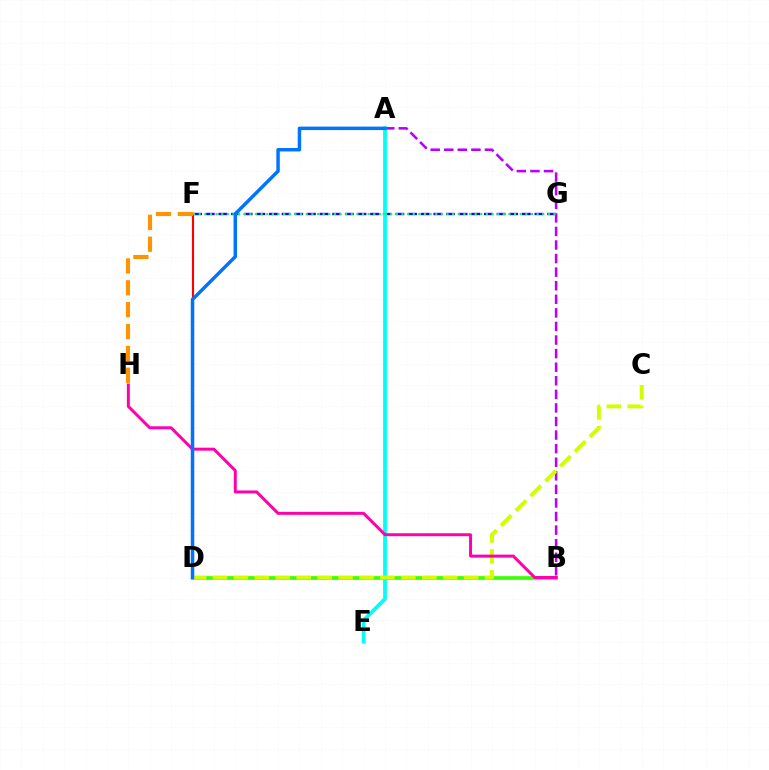{('D', 'F'): [{'color': '#ff0000', 'line_style': 'solid', 'thickness': 1.53}], ('F', 'G'): [{'color': '#2500ff', 'line_style': 'dashed', 'thickness': 1.72}, {'color': '#00ff5c', 'line_style': 'dotted', 'thickness': 1.53}], ('A', 'B'): [{'color': '#b900ff', 'line_style': 'dashed', 'thickness': 1.84}], ('A', 'E'): [{'color': '#00fff6', 'line_style': 'solid', 'thickness': 2.72}], ('B', 'D'): [{'color': '#3dff00', 'line_style': 'solid', 'thickness': 2.66}], ('C', 'D'): [{'color': '#d1ff00', 'line_style': 'dashed', 'thickness': 2.84}], ('F', 'H'): [{'color': '#ff9400', 'line_style': 'dashed', 'thickness': 2.97}], ('B', 'H'): [{'color': '#ff00ac', 'line_style': 'solid', 'thickness': 2.14}], ('A', 'D'): [{'color': '#0074ff', 'line_style': 'solid', 'thickness': 2.5}]}